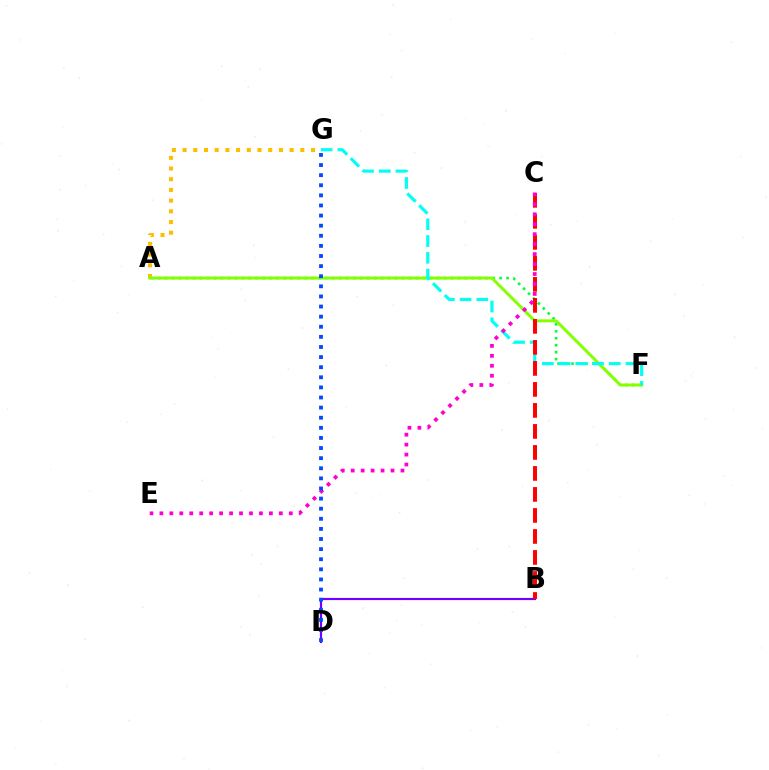{('A', 'F'): [{'color': '#00ff39', 'line_style': 'dotted', 'thickness': 1.89}, {'color': '#84ff00', 'line_style': 'solid', 'thickness': 2.15}], ('A', 'G'): [{'color': '#ffbd00', 'line_style': 'dotted', 'thickness': 2.91}], ('B', 'D'): [{'color': '#7200ff', 'line_style': 'solid', 'thickness': 1.57}], ('F', 'G'): [{'color': '#00fff6', 'line_style': 'dashed', 'thickness': 2.27}], ('B', 'C'): [{'color': '#ff0000', 'line_style': 'dashed', 'thickness': 2.85}], ('C', 'E'): [{'color': '#ff00cf', 'line_style': 'dotted', 'thickness': 2.7}], ('D', 'G'): [{'color': '#004bff', 'line_style': 'dotted', 'thickness': 2.75}]}